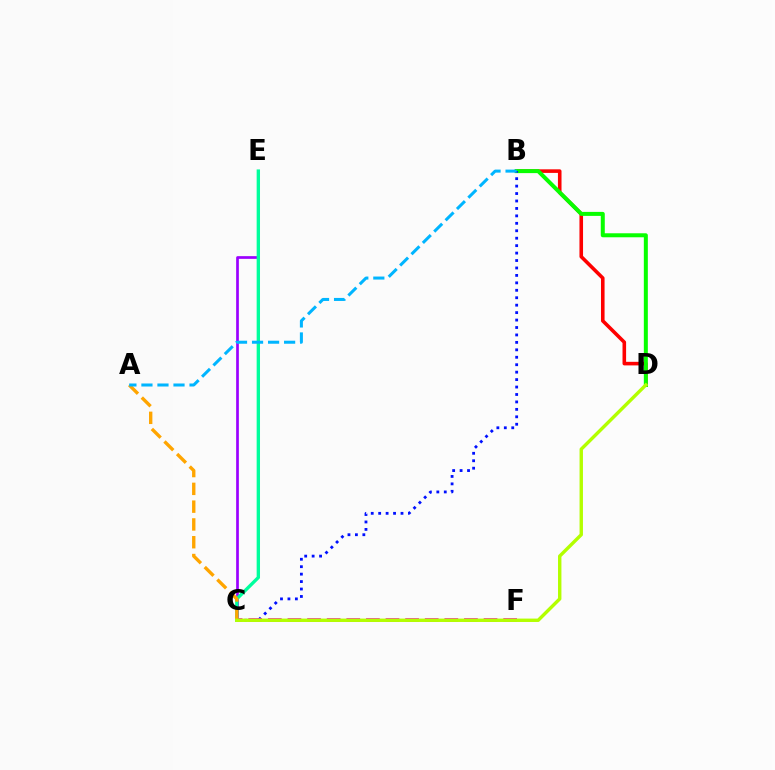{('C', 'E'): [{'color': '#9b00ff', 'line_style': 'solid', 'thickness': 1.95}, {'color': '#00ff9d', 'line_style': 'solid', 'thickness': 2.41}], ('B', 'D'): [{'color': '#ff0000', 'line_style': 'solid', 'thickness': 2.58}, {'color': '#08ff00', 'line_style': 'solid', 'thickness': 2.88}], ('B', 'C'): [{'color': '#0010ff', 'line_style': 'dotted', 'thickness': 2.02}], ('C', 'F'): [{'color': '#ff00bd', 'line_style': 'dashed', 'thickness': 2.66}], ('A', 'C'): [{'color': '#ffa500', 'line_style': 'dashed', 'thickness': 2.42}], ('C', 'D'): [{'color': '#b3ff00', 'line_style': 'solid', 'thickness': 2.45}], ('A', 'B'): [{'color': '#00b5ff', 'line_style': 'dashed', 'thickness': 2.18}]}